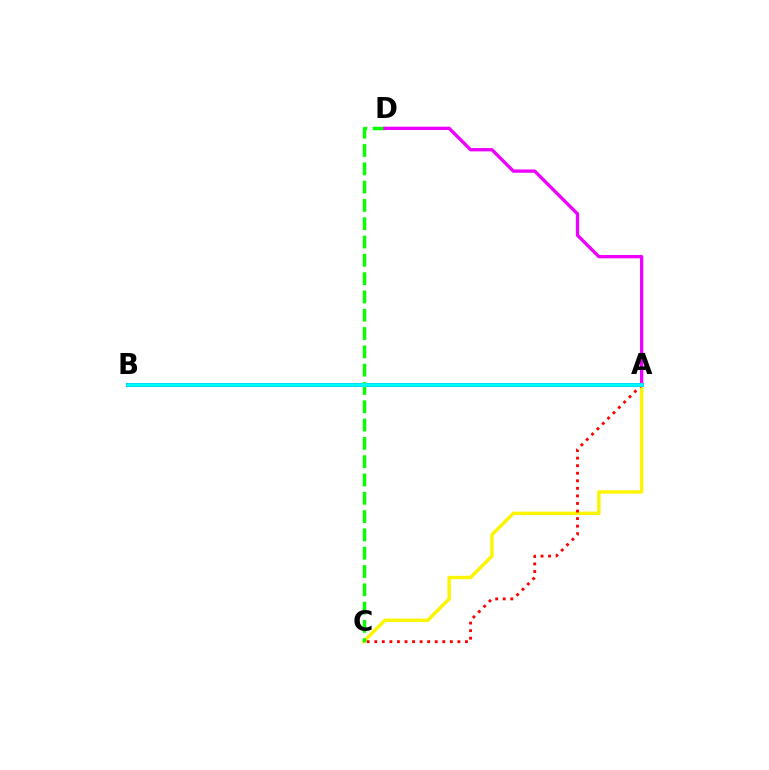{('A', 'C'): [{'color': '#fcf500', 'line_style': 'solid', 'thickness': 2.45}, {'color': '#ff0000', 'line_style': 'dotted', 'thickness': 2.05}], ('A', 'B'): [{'color': '#0010ff', 'line_style': 'solid', 'thickness': 2.89}, {'color': '#00fff6', 'line_style': 'solid', 'thickness': 2.68}], ('C', 'D'): [{'color': '#08ff00', 'line_style': 'dashed', 'thickness': 2.49}], ('A', 'D'): [{'color': '#ee00ff', 'line_style': 'solid', 'thickness': 2.39}]}